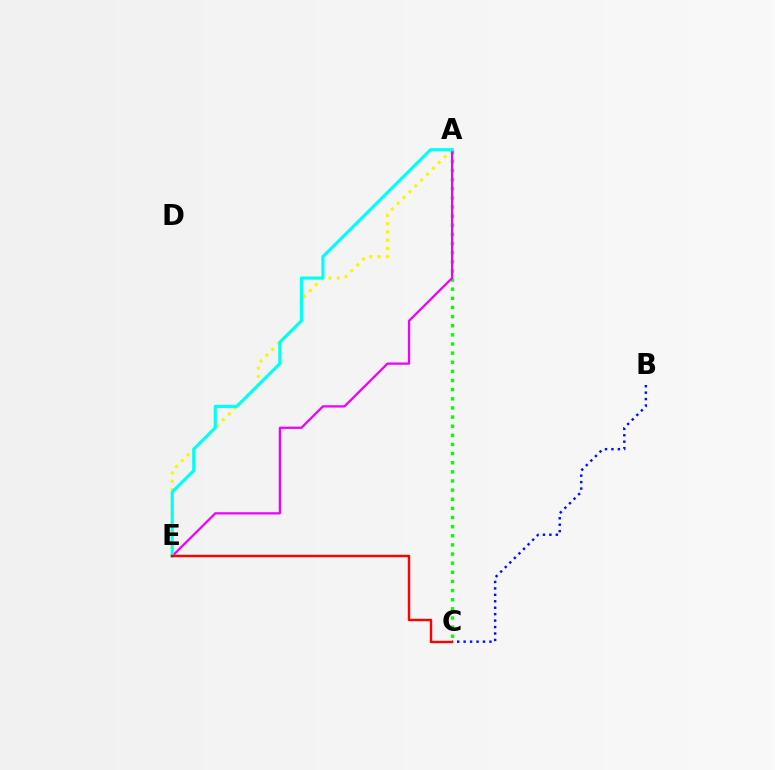{('A', 'C'): [{'color': '#08ff00', 'line_style': 'dotted', 'thickness': 2.48}], ('A', 'E'): [{'color': '#fcf500', 'line_style': 'dotted', 'thickness': 2.25}, {'color': '#ee00ff', 'line_style': 'solid', 'thickness': 1.63}, {'color': '#00fff6', 'line_style': 'solid', 'thickness': 2.25}], ('B', 'C'): [{'color': '#0010ff', 'line_style': 'dotted', 'thickness': 1.75}], ('C', 'E'): [{'color': '#ff0000', 'line_style': 'solid', 'thickness': 1.75}]}